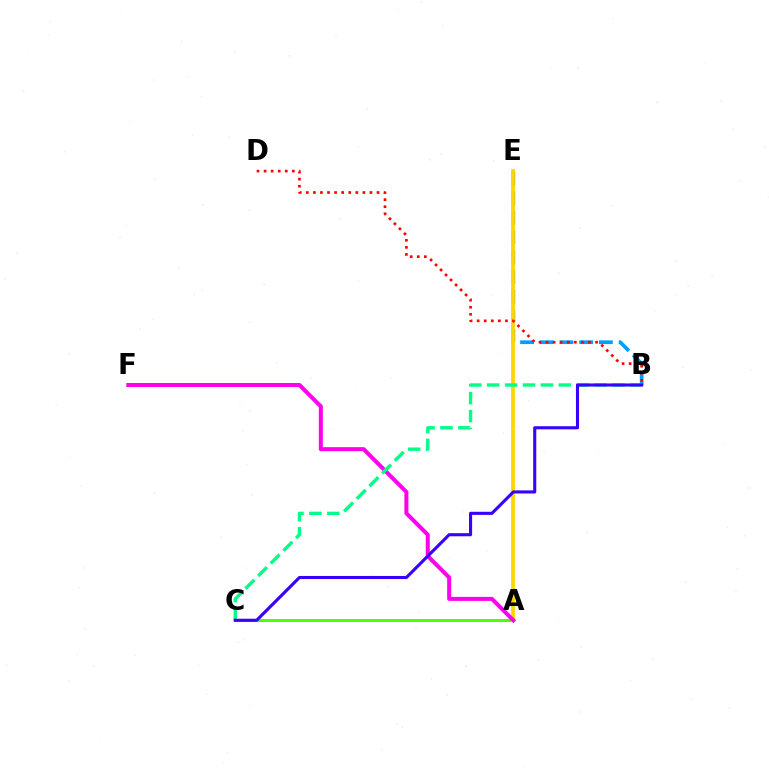{('B', 'E'): [{'color': '#009eff', 'line_style': 'dashed', 'thickness': 2.68}], ('A', 'C'): [{'color': '#4fff00', 'line_style': 'solid', 'thickness': 2.18}], ('A', 'E'): [{'color': '#ffd500', 'line_style': 'solid', 'thickness': 2.72}], ('A', 'F'): [{'color': '#ff00ed', 'line_style': 'solid', 'thickness': 2.89}], ('B', 'C'): [{'color': '#00ff86', 'line_style': 'dashed', 'thickness': 2.43}, {'color': '#3700ff', 'line_style': 'solid', 'thickness': 2.23}], ('B', 'D'): [{'color': '#ff0000', 'line_style': 'dotted', 'thickness': 1.92}]}